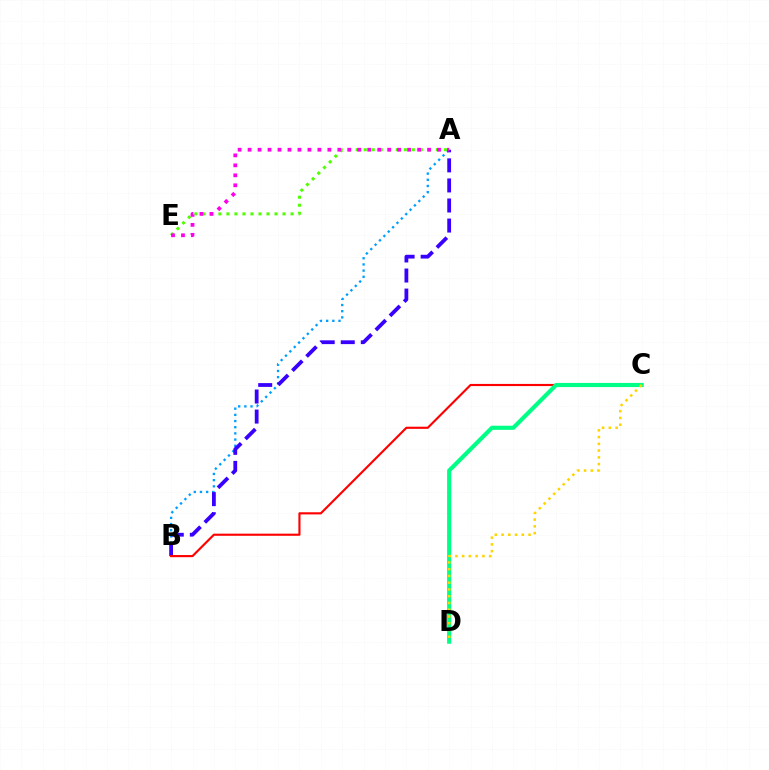{('A', 'B'): [{'color': '#009eff', 'line_style': 'dotted', 'thickness': 1.68}, {'color': '#3700ff', 'line_style': 'dashed', 'thickness': 2.72}], ('B', 'C'): [{'color': '#ff0000', 'line_style': 'solid', 'thickness': 1.54}], ('A', 'E'): [{'color': '#4fff00', 'line_style': 'dotted', 'thickness': 2.18}, {'color': '#ff00ed', 'line_style': 'dotted', 'thickness': 2.71}], ('C', 'D'): [{'color': '#00ff86', 'line_style': 'solid', 'thickness': 2.98}, {'color': '#ffd500', 'line_style': 'dotted', 'thickness': 1.84}]}